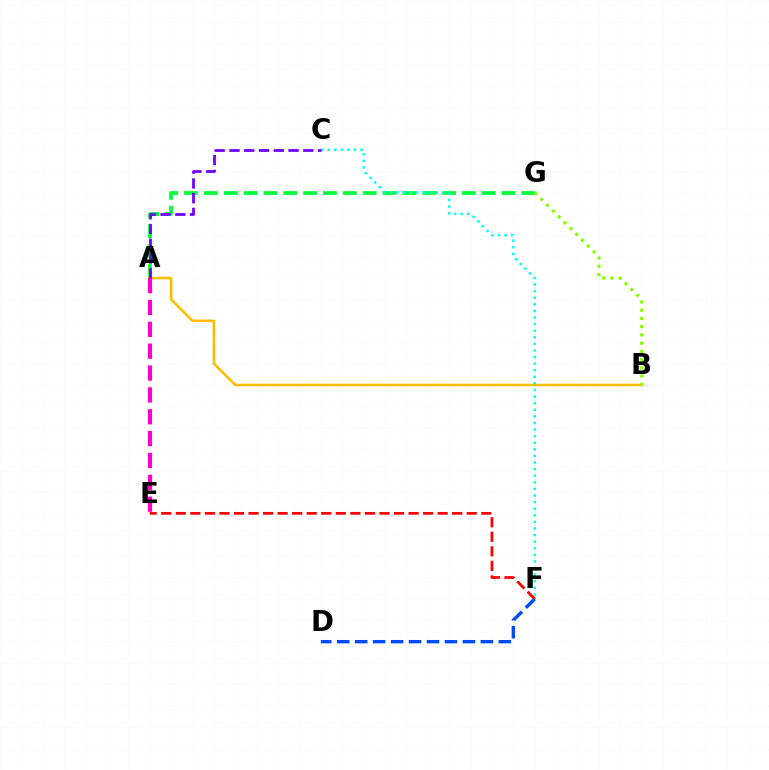{('A', 'G'): [{'color': '#00ff39', 'line_style': 'dashed', 'thickness': 2.7}], ('A', 'B'): [{'color': '#ffbd00', 'line_style': 'solid', 'thickness': 1.84}], ('A', 'E'): [{'color': '#ff00cf', 'line_style': 'dashed', 'thickness': 2.97}], ('D', 'F'): [{'color': '#004bff', 'line_style': 'dashed', 'thickness': 2.44}], ('C', 'F'): [{'color': '#00fff6', 'line_style': 'dotted', 'thickness': 1.79}], ('B', 'G'): [{'color': '#84ff00', 'line_style': 'dotted', 'thickness': 2.24}], ('E', 'F'): [{'color': '#ff0000', 'line_style': 'dashed', 'thickness': 1.98}], ('A', 'C'): [{'color': '#7200ff', 'line_style': 'dashed', 'thickness': 2.01}]}